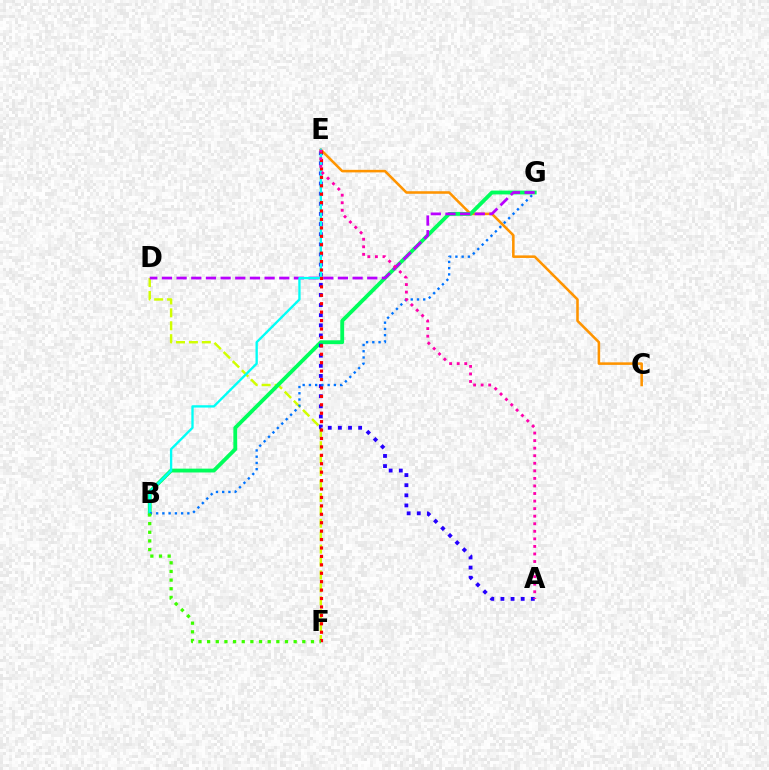{('D', 'F'): [{'color': '#d1ff00', 'line_style': 'dashed', 'thickness': 1.75}], ('C', 'E'): [{'color': '#ff9400', 'line_style': 'solid', 'thickness': 1.84}], ('B', 'G'): [{'color': '#00ff5c', 'line_style': 'solid', 'thickness': 2.76}, {'color': '#0074ff', 'line_style': 'dotted', 'thickness': 1.7}], ('D', 'G'): [{'color': '#b900ff', 'line_style': 'dashed', 'thickness': 1.99}], ('A', 'E'): [{'color': '#2500ff', 'line_style': 'dotted', 'thickness': 2.75}, {'color': '#ff00ac', 'line_style': 'dotted', 'thickness': 2.05}], ('B', 'E'): [{'color': '#00fff6', 'line_style': 'solid', 'thickness': 1.68}], ('E', 'F'): [{'color': '#ff0000', 'line_style': 'dotted', 'thickness': 2.29}], ('B', 'F'): [{'color': '#3dff00', 'line_style': 'dotted', 'thickness': 2.35}]}